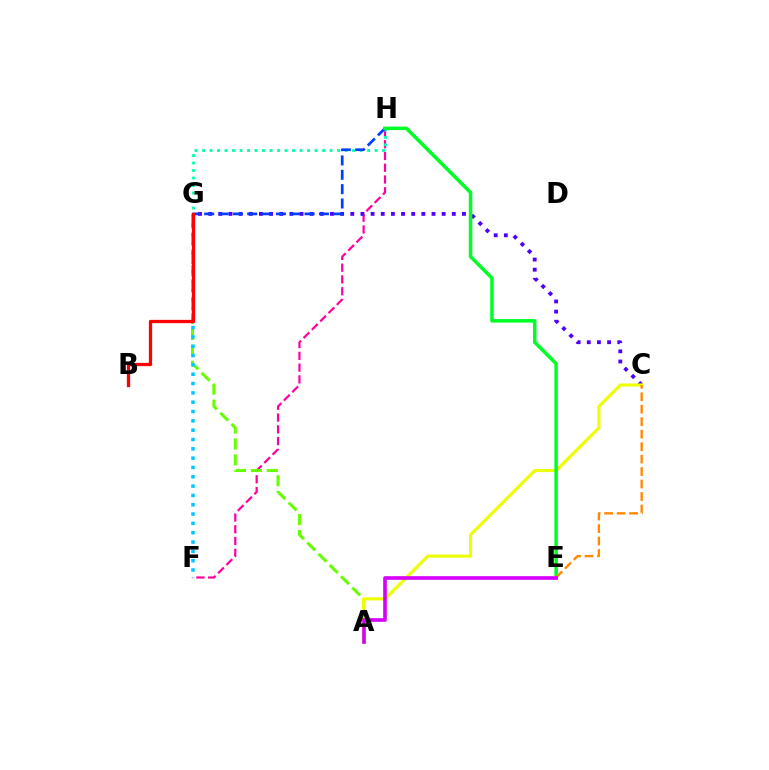{('F', 'H'): [{'color': '#ff00a0', 'line_style': 'dashed', 'thickness': 1.6}], ('A', 'G'): [{'color': '#66ff00', 'line_style': 'dashed', 'thickness': 2.16}], ('C', 'G'): [{'color': '#4f00ff', 'line_style': 'dotted', 'thickness': 2.76}], ('G', 'H'): [{'color': '#00ffaf', 'line_style': 'dotted', 'thickness': 2.04}, {'color': '#003fff', 'line_style': 'dashed', 'thickness': 1.95}], ('A', 'C'): [{'color': '#eeff00', 'line_style': 'solid', 'thickness': 2.24}], ('E', 'H'): [{'color': '#00ff27', 'line_style': 'solid', 'thickness': 2.53}], ('C', 'E'): [{'color': '#ff8800', 'line_style': 'dashed', 'thickness': 1.69}], ('F', 'G'): [{'color': '#00c7ff', 'line_style': 'dotted', 'thickness': 2.53}], ('A', 'E'): [{'color': '#d600ff', 'line_style': 'solid', 'thickness': 2.62}], ('B', 'G'): [{'color': '#ff0000', 'line_style': 'solid', 'thickness': 2.36}]}